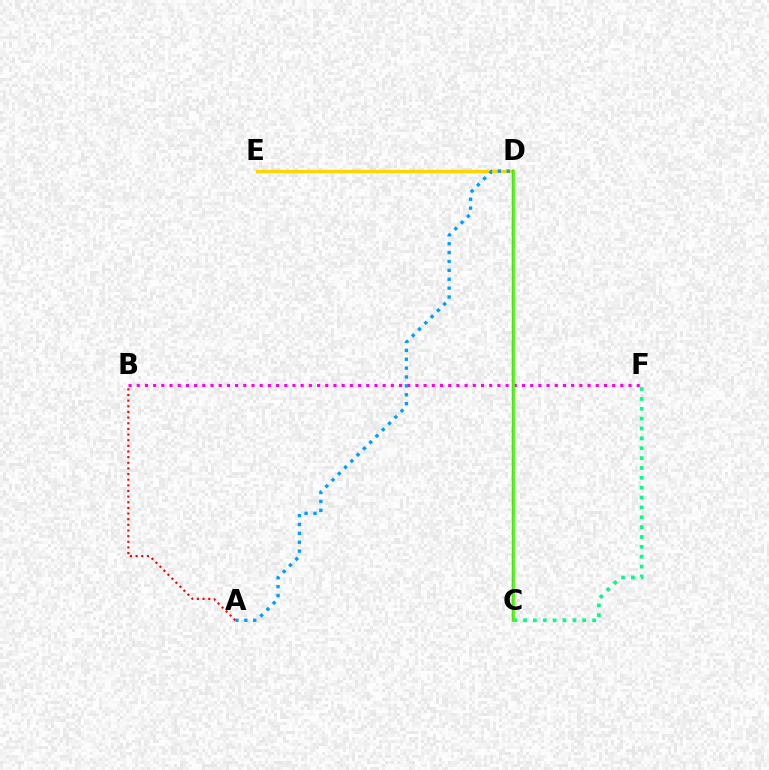{('A', 'B'): [{'color': '#ff0000', 'line_style': 'dotted', 'thickness': 1.53}], ('C', 'F'): [{'color': '#00ff86', 'line_style': 'dotted', 'thickness': 2.68}], ('B', 'F'): [{'color': '#ff00ed', 'line_style': 'dotted', 'thickness': 2.23}], ('D', 'E'): [{'color': '#ffd500', 'line_style': 'solid', 'thickness': 2.39}], ('C', 'D'): [{'color': '#3700ff', 'line_style': 'solid', 'thickness': 1.6}, {'color': '#4fff00', 'line_style': 'solid', 'thickness': 1.98}], ('A', 'D'): [{'color': '#009eff', 'line_style': 'dotted', 'thickness': 2.41}]}